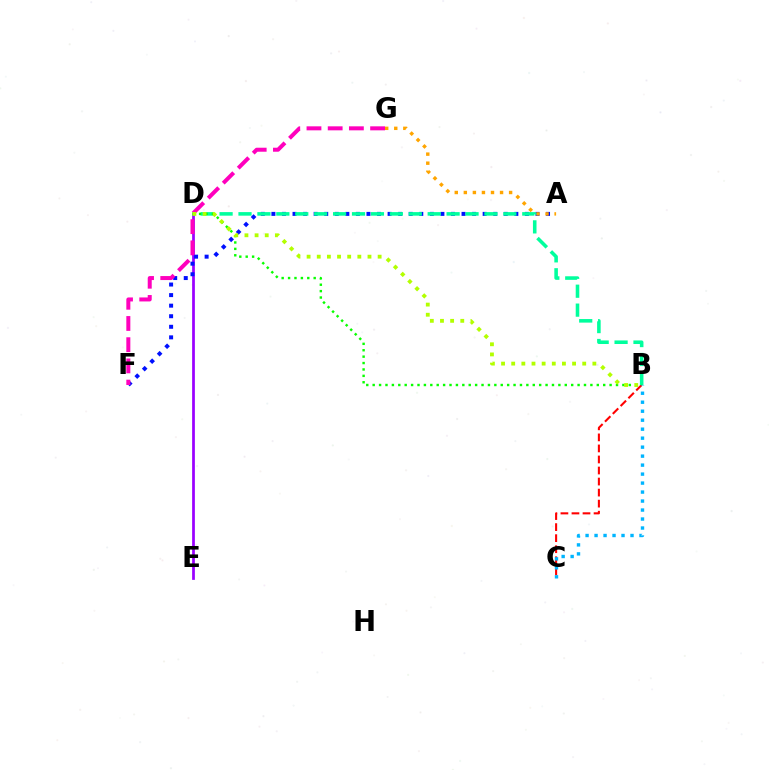{('B', 'C'): [{'color': '#ff0000', 'line_style': 'dashed', 'thickness': 1.5}, {'color': '#00b5ff', 'line_style': 'dotted', 'thickness': 2.44}], ('D', 'E'): [{'color': '#9b00ff', 'line_style': 'solid', 'thickness': 1.98}], ('A', 'F'): [{'color': '#0010ff', 'line_style': 'dotted', 'thickness': 2.87}], ('A', 'G'): [{'color': '#ffa500', 'line_style': 'dotted', 'thickness': 2.46}], ('F', 'G'): [{'color': '#ff00bd', 'line_style': 'dashed', 'thickness': 2.88}], ('B', 'D'): [{'color': '#00ff9d', 'line_style': 'dashed', 'thickness': 2.57}, {'color': '#08ff00', 'line_style': 'dotted', 'thickness': 1.74}, {'color': '#b3ff00', 'line_style': 'dotted', 'thickness': 2.76}]}